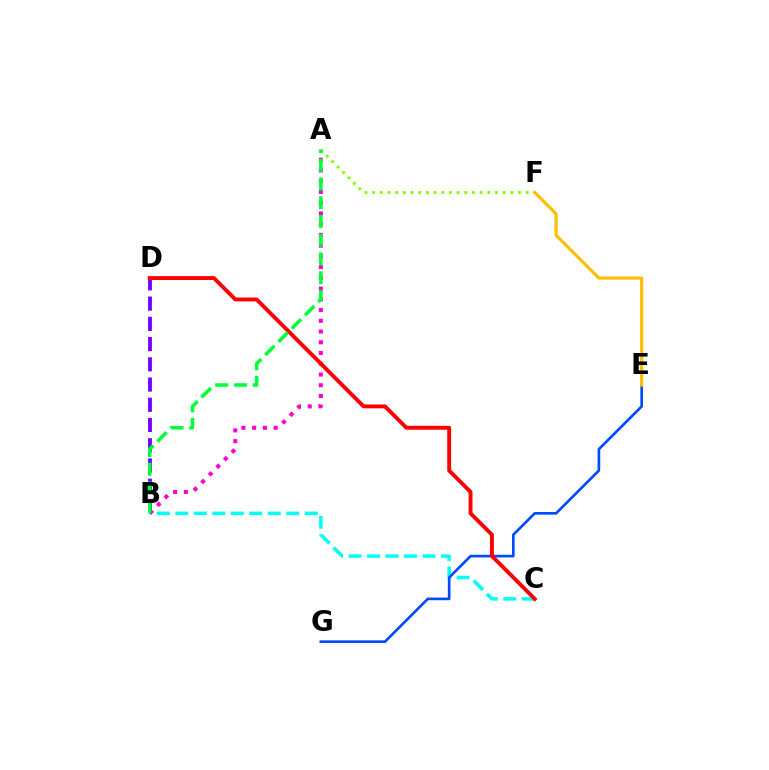{('B', 'C'): [{'color': '#00fff6', 'line_style': 'dashed', 'thickness': 2.51}], ('A', 'B'): [{'color': '#ff00cf', 'line_style': 'dotted', 'thickness': 2.92}, {'color': '#00ff39', 'line_style': 'dashed', 'thickness': 2.55}], ('B', 'D'): [{'color': '#7200ff', 'line_style': 'dashed', 'thickness': 2.75}], ('E', 'G'): [{'color': '#004bff', 'line_style': 'solid', 'thickness': 1.91}], ('C', 'D'): [{'color': '#ff0000', 'line_style': 'solid', 'thickness': 2.81}], ('A', 'F'): [{'color': '#84ff00', 'line_style': 'dotted', 'thickness': 2.09}], ('E', 'F'): [{'color': '#ffbd00', 'line_style': 'solid', 'thickness': 2.25}]}